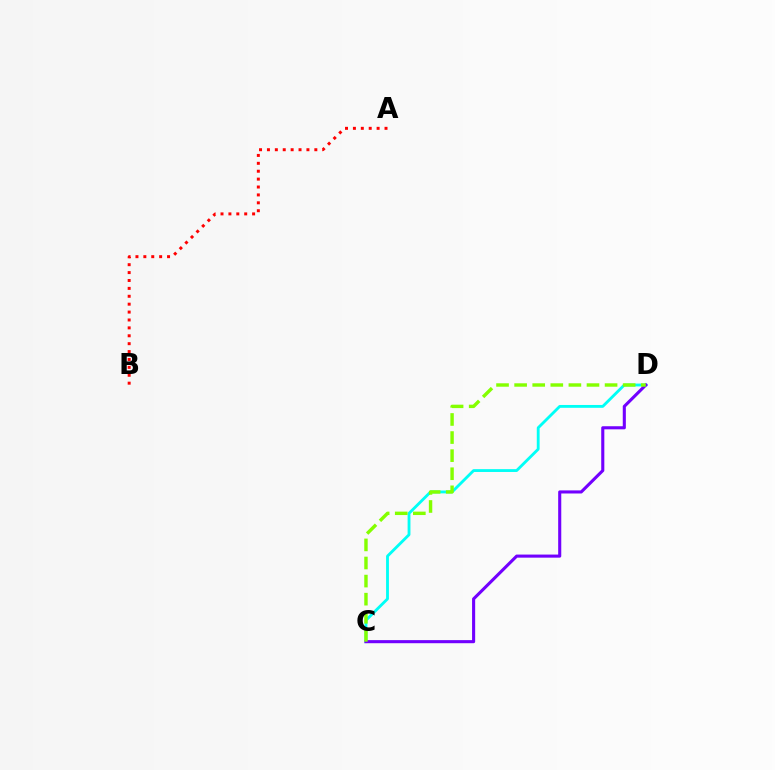{('C', 'D'): [{'color': '#00fff6', 'line_style': 'solid', 'thickness': 2.04}, {'color': '#7200ff', 'line_style': 'solid', 'thickness': 2.22}, {'color': '#84ff00', 'line_style': 'dashed', 'thickness': 2.46}], ('A', 'B'): [{'color': '#ff0000', 'line_style': 'dotted', 'thickness': 2.15}]}